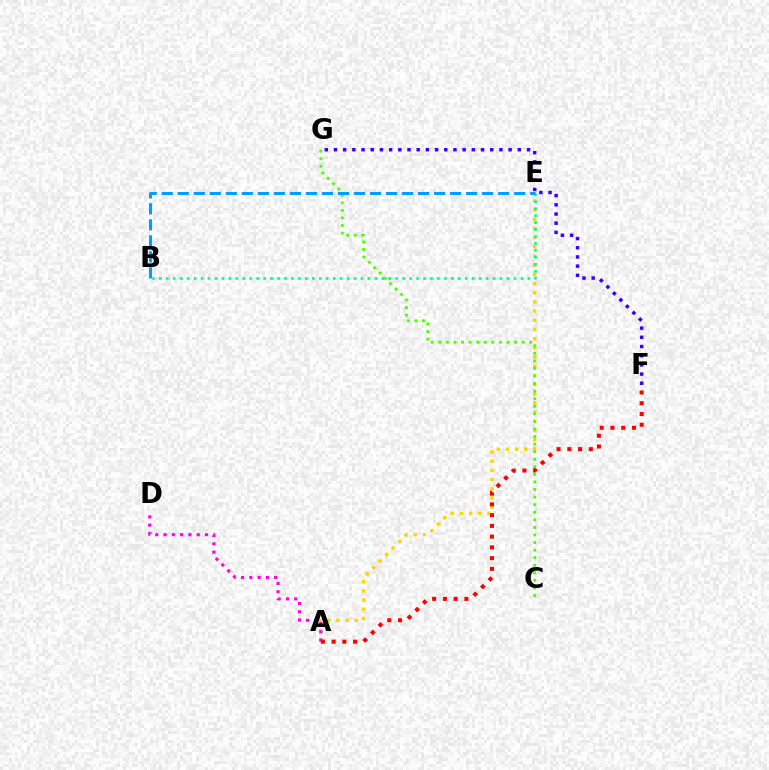{('F', 'G'): [{'color': '#3700ff', 'line_style': 'dotted', 'thickness': 2.5}], ('A', 'E'): [{'color': '#ffd500', 'line_style': 'dotted', 'thickness': 2.5}], ('A', 'D'): [{'color': '#ff00ed', 'line_style': 'dotted', 'thickness': 2.25}], ('A', 'F'): [{'color': '#ff0000', 'line_style': 'dotted', 'thickness': 2.92}], ('C', 'G'): [{'color': '#4fff00', 'line_style': 'dotted', 'thickness': 2.06}], ('B', 'E'): [{'color': '#00ff86', 'line_style': 'dotted', 'thickness': 1.89}, {'color': '#009eff', 'line_style': 'dashed', 'thickness': 2.18}]}